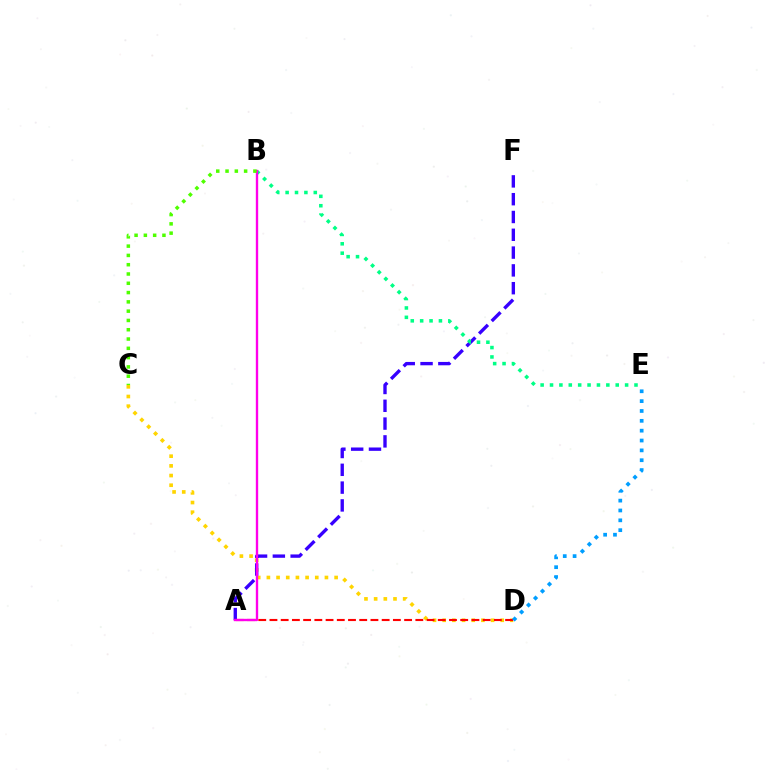{('C', 'D'): [{'color': '#ffd500', 'line_style': 'dotted', 'thickness': 2.63}], ('A', 'F'): [{'color': '#3700ff', 'line_style': 'dashed', 'thickness': 2.42}], ('A', 'D'): [{'color': '#ff0000', 'line_style': 'dashed', 'thickness': 1.52}], ('B', 'E'): [{'color': '#00ff86', 'line_style': 'dotted', 'thickness': 2.55}], ('A', 'B'): [{'color': '#ff00ed', 'line_style': 'solid', 'thickness': 1.7}], ('D', 'E'): [{'color': '#009eff', 'line_style': 'dotted', 'thickness': 2.68}], ('B', 'C'): [{'color': '#4fff00', 'line_style': 'dotted', 'thickness': 2.52}]}